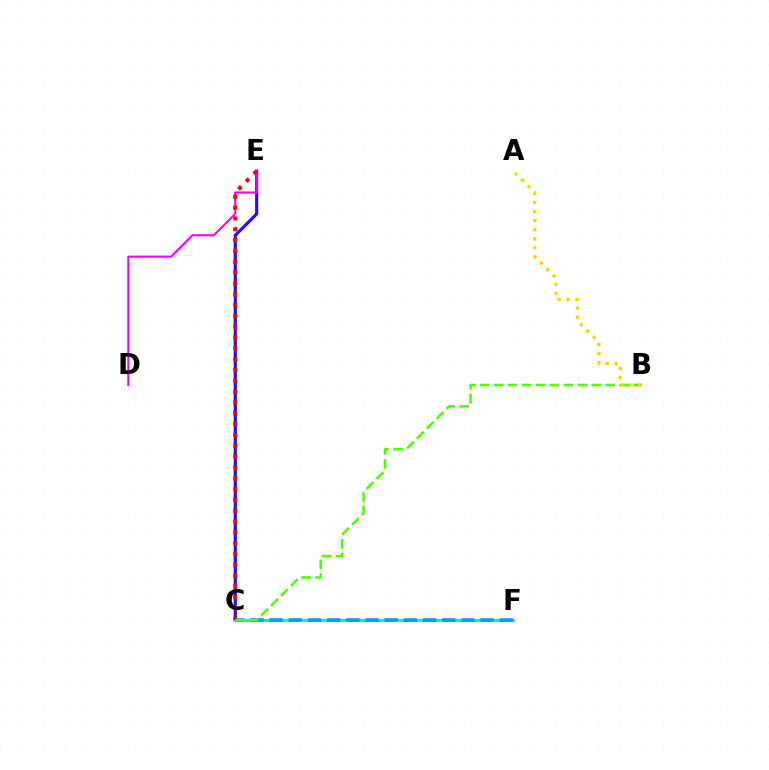{('C', 'E'): [{'color': '#3700ff', 'line_style': 'solid', 'thickness': 2.25}, {'color': '#ff0000', 'line_style': 'dotted', 'thickness': 2.94}], ('D', 'E'): [{'color': '#ff00ed', 'line_style': 'solid', 'thickness': 1.53}], ('C', 'F'): [{'color': '#00ff86', 'line_style': 'solid', 'thickness': 2.2}, {'color': '#009eff', 'line_style': 'dashed', 'thickness': 2.61}], ('B', 'C'): [{'color': '#4fff00', 'line_style': 'dashed', 'thickness': 1.9}], ('A', 'B'): [{'color': '#ffd500', 'line_style': 'dotted', 'thickness': 2.46}]}